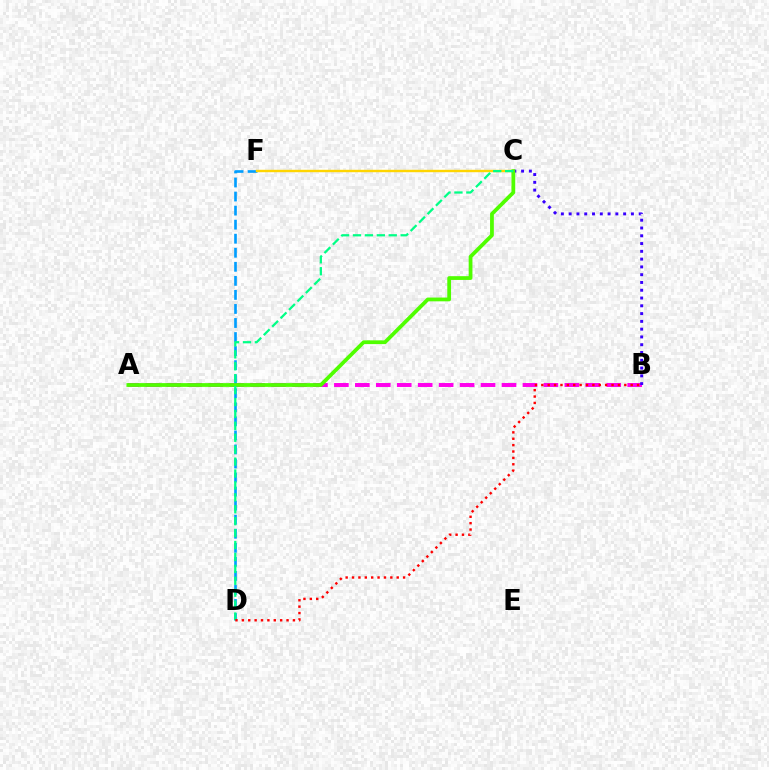{('A', 'B'): [{'color': '#ff00ed', 'line_style': 'dashed', 'thickness': 2.85}], ('D', 'F'): [{'color': '#009eff', 'line_style': 'dashed', 'thickness': 1.91}], ('B', 'C'): [{'color': '#3700ff', 'line_style': 'dotted', 'thickness': 2.11}], ('C', 'F'): [{'color': '#ffd500', 'line_style': 'solid', 'thickness': 1.74}], ('A', 'C'): [{'color': '#4fff00', 'line_style': 'solid', 'thickness': 2.71}], ('C', 'D'): [{'color': '#00ff86', 'line_style': 'dashed', 'thickness': 1.62}], ('B', 'D'): [{'color': '#ff0000', 'line_style': 'dotted', 'thickness': 1.73}]}